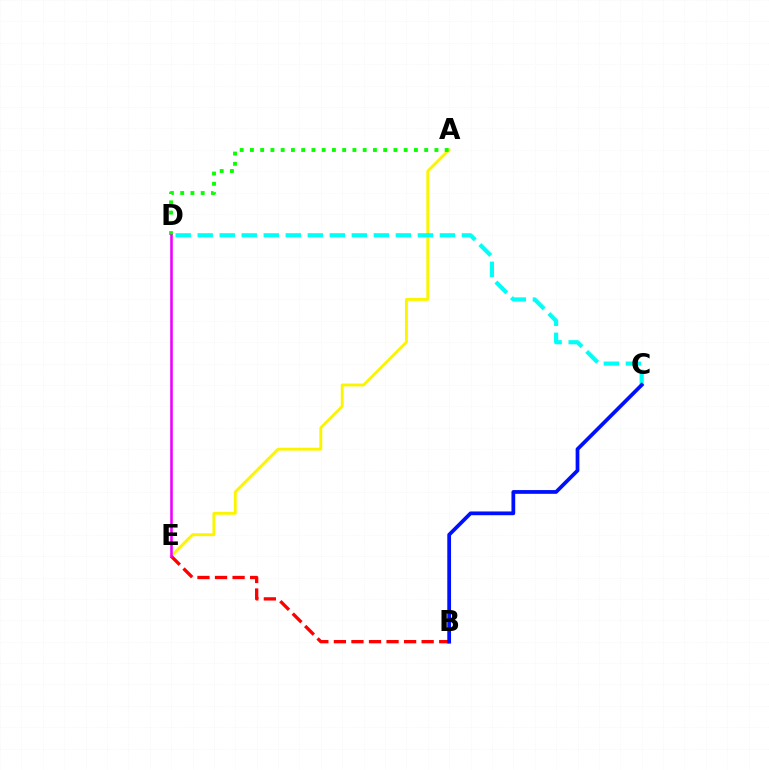{('A', 'E'): [{'color': '#fcf500', 'line_style': 'solid', 'thickness': 2.08}], ('B', 'E'): [{'color': '#ff0000', 'line_style': 'dashed', 'thickness': 2.38}], ('A', 'D'): [{'color': '#08ff00', 'line_style': 'dotted', 'thickness': 2.78}], ('D', 'E'): [{'color': '#ee00ff', 'line_style': 'solid', 'thickness': 1.85}], ('C', 'D'): [{'color': '#00fff6', 'line_style': 'dashed', 'thickness': 2.99}], ('B', 'C'): [{'color': '#0010ff', 'line_style': 'solid', 'thickness': 2.7}]}